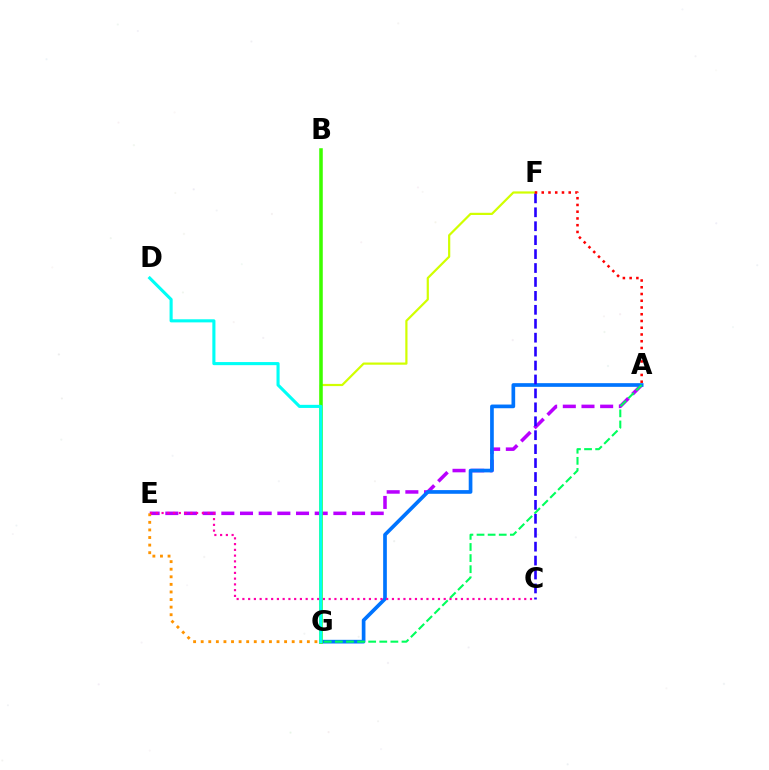{('A', 'E'): [{'color': '#b900ff', 'line_style': 'dashed', 'thickness': 2.54}], ('A', 'G'): [{'color': '#0074ff', 'line_style': 'solid', 'thickness': 2.65}, {'color': '#00ff5c', 'line_style': 'dashed', 'thickness': 1.51}], ('E', 'G'): [{'color': '#ff9400', 'line_style': 'dotted', 'thickness': 2.06}], ('F', 'G'): [{'color': '#d1ff00', 'line_style': 'solid', 'thickness': 1.59}], ('B', 'G'): [{'color': '#3dff00', 'line_style': 'solid', 'thickness': 2.55}], ('C', 'E'): [{'color': '#ff00ac', 'line_style': 'dotted', 'thickness': 1.56}], ('D', 'G'): [{'color': '#00fff6', 'line_style': 'solid', 'thickness': 2.23}], ('C', 'F'): [{'color': '#2500ff', 'line_style': 'dashed', 'thickness': 1.89}], ('A', 'F'): [{'color': '#ff0000', 'line_style': 'dotted', 'thickness': 1.83}]}